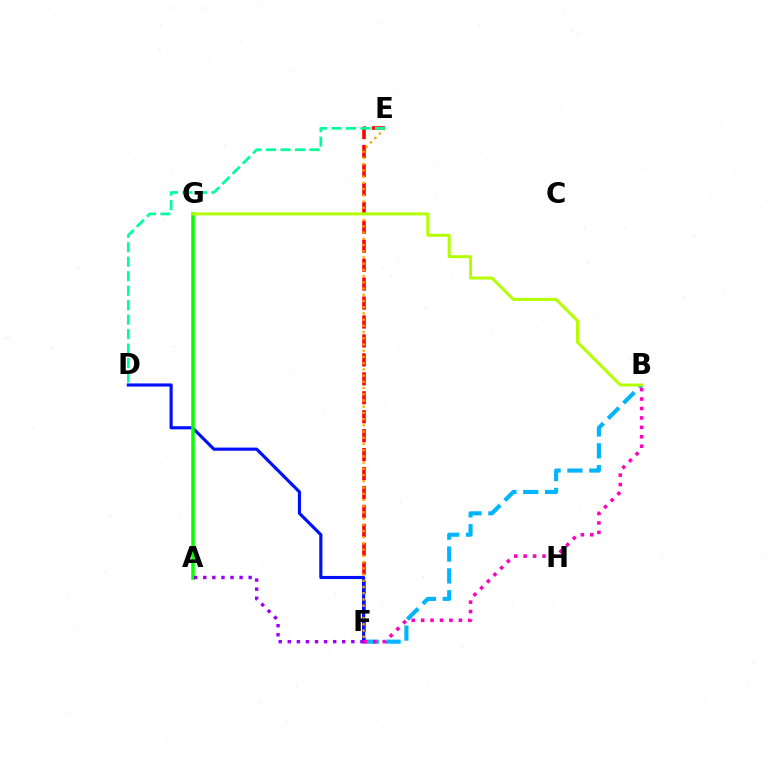{('E', 'F'): [{'color': '#ff0000', 'line_style': 'dashed', 'thickness': 2.57}, {'color': '#ffa500', 'line_style': 'dotted', 'thickness': 1.69}], ('B', 'F'): [{'color': '#00b5ff', 'line_style': 'dashed', 'thickness': 2.97}, {'color': '#ff00bd', 'line_style': 'dotted', 'thickness': 2.57}], ('D', 'F'): [{'color': '#0010ff', 'line_style': 'solid', 'thickness': 2.26}], ('A', 'G'): [{'color': '#08ff00', 'line_style': 'solid', 'thickness': 2.53}], ('D', 'E'): [{'color': '#00ff9d', 'line_style': 'dashed', 'thickness': 1.97}], ('A', 'F'): [{'color': '#9b00ff', 'line_style': 'dotted', 'thickness': 2.47}], ('B', 'G'): [{'color': '#b3ff00', 'line_style': 'solid', 'thickness': 2.14}]}